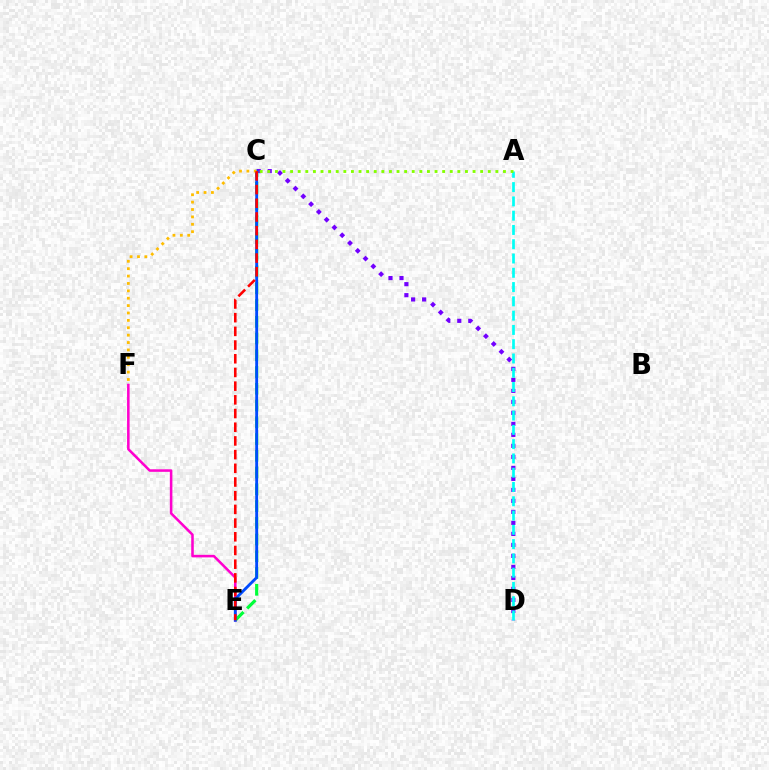{('C', 'D'): [{'color': '#7200ff', 'line_style': 'dotted', 'thickness': 2.99}], ('E', 'F'): [{'color': '#ff00cf', 'line_style': 'solid', 'thickness': 1.84}], ('A', 'D'): [{'color': '#00fff6', 'line_style': 'dashed', 'thickness': 1.94}], ('C', 'E'): [{'color': '#00ff39', 'line_style': 'dashed', 'thickness': 2.28}, {'color': '#004bff', 'line_style': 'solid', 'thickness': 2.06}, {'color': '#ff0000', 'line_style': 'dashed', 'thickness': 1.86}], ('A', 'C'): [{'color': '#84ff00', 'line_style': 'dotted', 'thickness': 2.07}], ('C', 'F'): [{'color': '#ffbd00', 'line_style': 'dotted', 'thickness': 2.01}]}